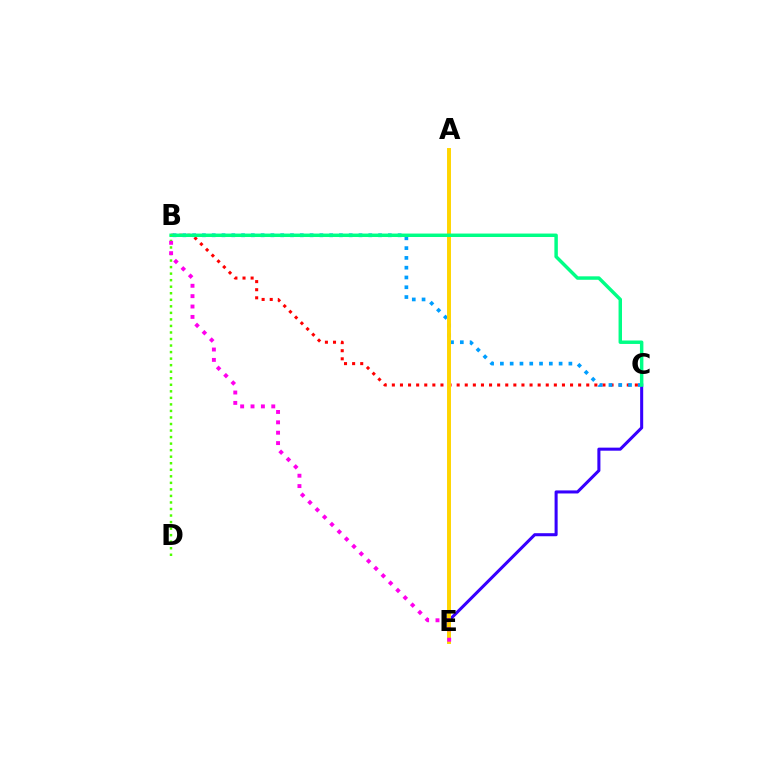{('B', 'C'): [{'color': '#ff0000', 'line_style': 'dotted', 'thickness': 2.2}, {'color': '#009eff', 'line_style': 'dotted', 'thickness': 2.66}, {'color': '#00ff86', 'line_style': 'solid', 'thickness': 2.49}], ('C', 'E'): [{'color': '#3700ff', 'line_style': 'solid', 'thickness': 2.2}], ('A', 'E'): [{'color': '#ffd500', 'line_style': 'solid', 'thickness': 2.84}], ('B', 'D'): [{'color': '#4fff00', 'line_style': 'dotted', 'thickness': 1.78}], ('B', 'E'): [{'color': '#ff00ed', 'line_style': 'dotted', 'thickness': 2.82}]}